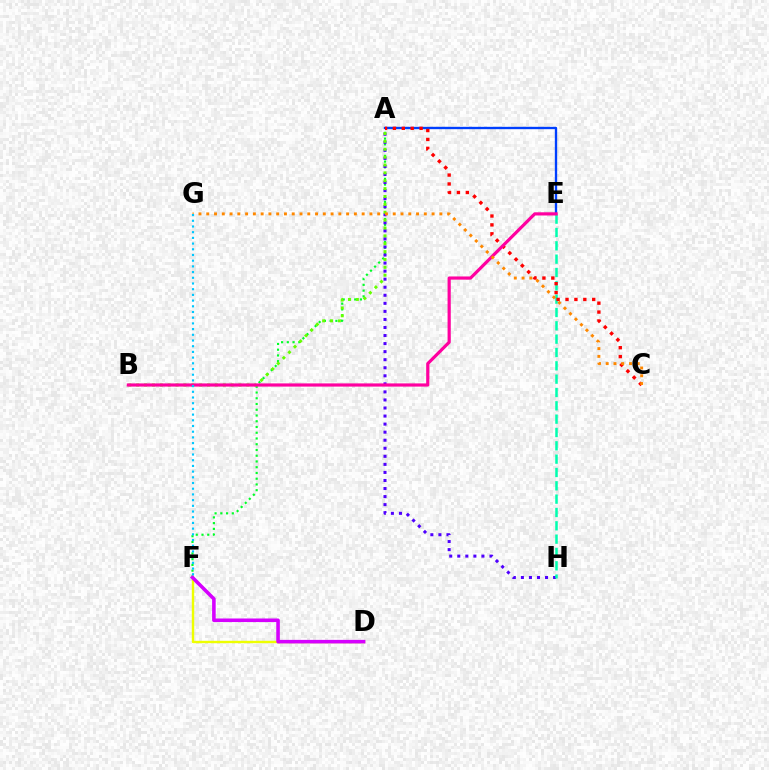{('D', 'F'): [{'color': '#eeff00', 'line_style': 'solid', 'thickness': 1.73}, {'color': '#d600ff', 'line_style': 'solid', 'thickness': 2.57}], ('A', 'F'): [{'color': '#00ff27', 'line_style': 'dotted', 'thickness': 1.56}], ('A', 'E'): [{'color': '#003fff', 'line_style': 'solid', 'thickness': 1.68}], ('A', 'H'): [{'color': '#4f00ff', 'line_style': 'dotted', 'thickness': 2.19}], ('A', 'B'): [{'color': '#66ff00', 'line_style': 'dotted', 'thickness': 2.14}], ('E', 'H'): [{'color': '#00ffaf', 'line_style': 'dashed', 'thickness': 1.81}], ('A', 'C'): [{'color': '#ff0000', 'line_style': 'dotted', 'thickness': 2.42}], ('B', 'E'): [{'color': '#ff00a0', 'line_style': 'solid', 'thickness': 2.3}], ('C', 'G'): [{'color': '#ff8800', 'line_style': 'dotted', 'thickness': 2.11}], ('F', 'G'): [{'color': '#00c7ff', 'line_style': 'dotted', 'thickness': 1.55}]}